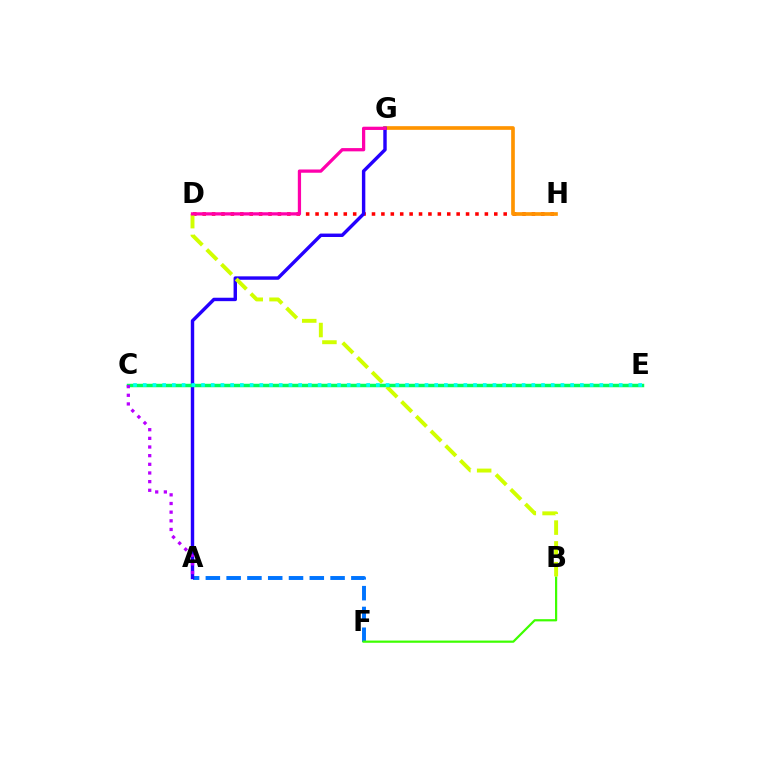{('D', 'H'): [{'color': '#ff0000', 'line_style': 'dotted', 'thickness': 2.56}], ('A', 'F'): [{'color': '#0074ff', 'line_style': 'dashed', 'thickness': 2.82}], ('G', 'H'): [{'color': '#ff9400', 'line_style': 'solid', 'thickness': 2.64}], ('A', 'G'): [{'color': '#2500ff', 'line_style': 'solid', 'thickness': 2.46}], ('B', 'F'): [{'color': '#3dff00', 'line_style': 'solid', 'thickness': 1.59}], ('B', 'D'): [{'color': '#d1ff00', 'line_style': 'dashed', 'thickness': 2.82}], ('C', 'E'): [{'color': '#00ff5c', 'line_style': 'solid', 'thickness': 2.5}, {'color': '#00fff6', 'line_style': 'dotted', 'thickness': 2.64}], ('A', 'C'): [{'color': '#b900ff', 'line_style': 'dotted', 'thickness': 2.35}], ('D', 'G'): [{'color': '#ff00ac', 'line_style': 'solid', 'thickness': 2.34}]}